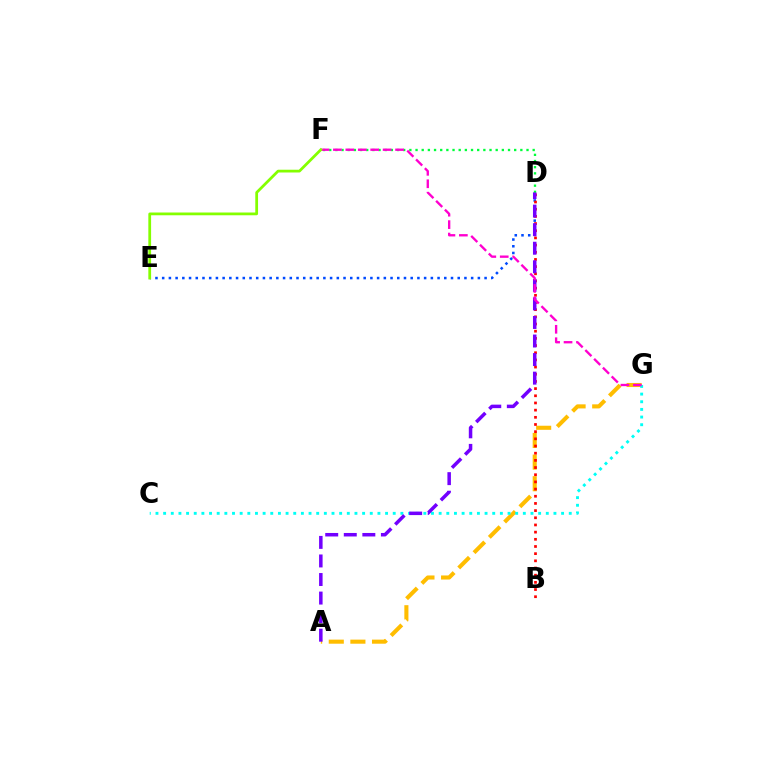{('A', 'G'): [{'color': '#ffbd00', 'line_style': 'dashed', 'thickness': 2.94}], ('C', 'G'): [{'color': '#00fff6', 'line_style': 'dotted', 'thickness': 2.08}], ('D', 'E'): [{'color': '#004bff', 'line_style': 'dotted', 'thickness': 1.82}], ('B', 'D'): [{'color': '#ff0000', 'line_style': 'dotted', 'thickness': 1.95}], ('D', 'F'): [{'color': '#00ff39', 'line_style': 'dotted', 'thickness': 1.68}], ('A', 'D'): [{'color': '#7200ff', 'line_style': 'dashed', 'thickness': 2.52}], ('F', 'G'): [{'color': '#ff00cf', 'line_style': 'dashed', 'thickness': 1.69}], ('E', 'F'): [{'color': '#84ff00', 'line_style': 'solid', 'thickness': 1.99}]}